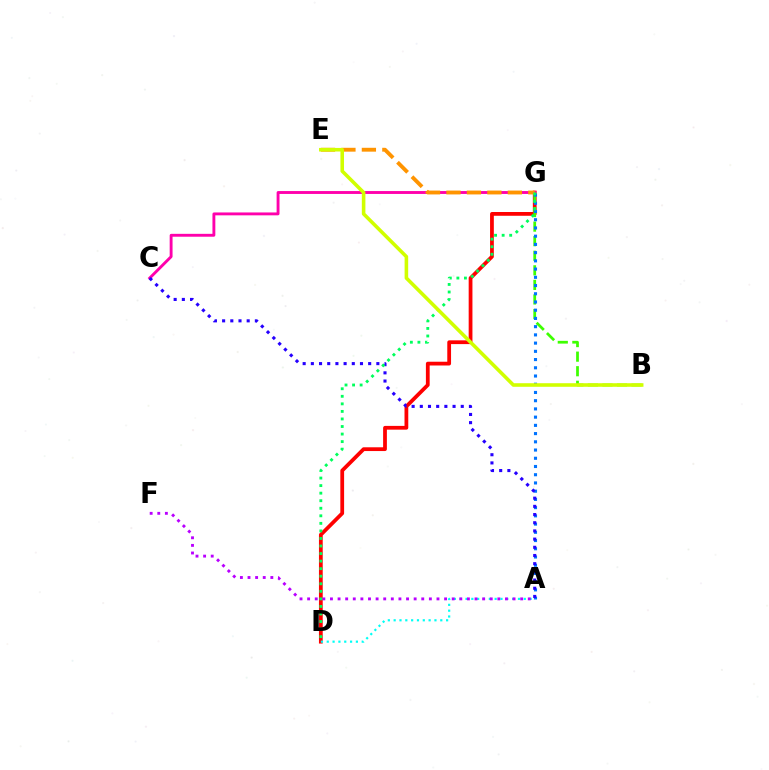{('D', 'G'): [{'color': '#ff0000', 'line_style': 'solid', 'thickness': 2.71}, {'color': '#00ff5c', 'line_style': 'dotted', 'thickness': 2.05}], ('B', 'G'): [{'color': '#3dff00', 'line_style': 'dashed', 'thickness': 1.98}], ('C', 'G'): [{'color': '#ff00ac', 'line_style': 'solid', 'thickness': 2.07}], ('A', 'G'): [{'color': '#0074ff', 'line_style': 'dotted', 'thickness': 2.23}], ('E', 'G'): [{'color': '#ff9400', 'line_style': 'dashed', 'thickness': 2.78}], ('A', 'C'): [{'color': '#2500ff', 'line_style': 'dotted', 'thickness': 2.22}], ('A', 'D'): [{'color': '#00fff6', 'line_style': 'dotted', 'thickness': 1.58}], ('B', 'E'): [{'color': '#d1ff00', 'line_style': 'solid', 'thickness': 2.58}], ('A', 'F'): [{'color': '#b900ff', 'line_style': 'dotted', 'thickness': 2.07}]}